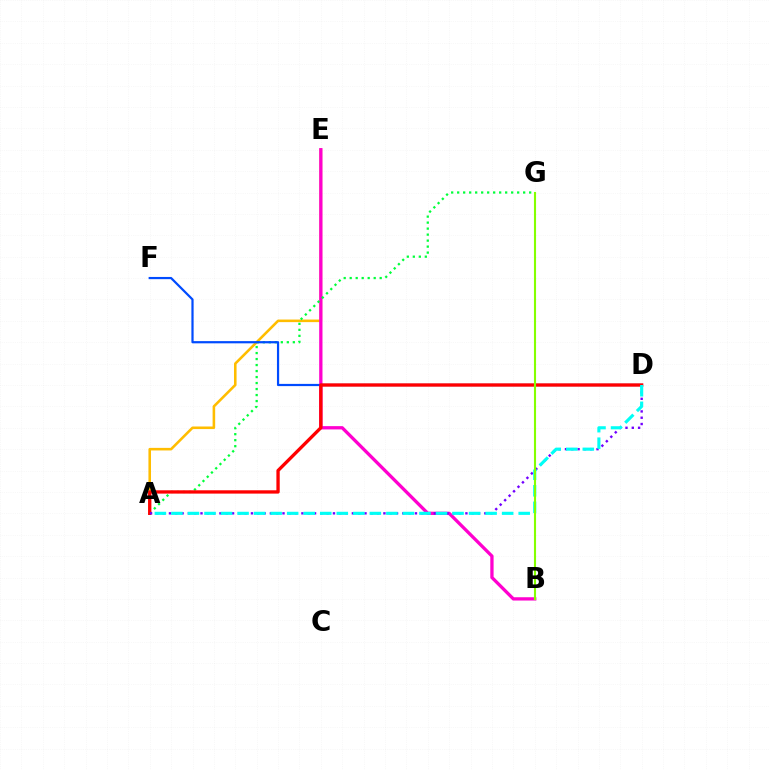{('A', 'E'): [{'color': '#ffbd00', 'line_style': 'solid', 'thickness': 1.85}], ('B', 'E'): [{'color': '#ff00cf', 'line_style': 'solid', 'thickness': 2.37}], ('A', 'G'): [{'color': '#00ff39', 'line_style': 'dotted', 'thickness': 1.63}], ('D', 'F'): [{'color': '#004bff', 'line_style': 'solid', 'thickness': 1.59}], ('A', 'D'): [{'color': '#ff0000', 'line_style': 'solid', 'thickness': 2.39}, {'color': '#7200ff', 'line_style': 'dotted', 'thickness': 1.71}, {'color': '#00fff6', 'line_style': 'dashed', 'thickness': 2.25}], ('B', 'G'): [{'color': '#84ff00', 'line_style': 'solid', 'thickness': 1.52}]}